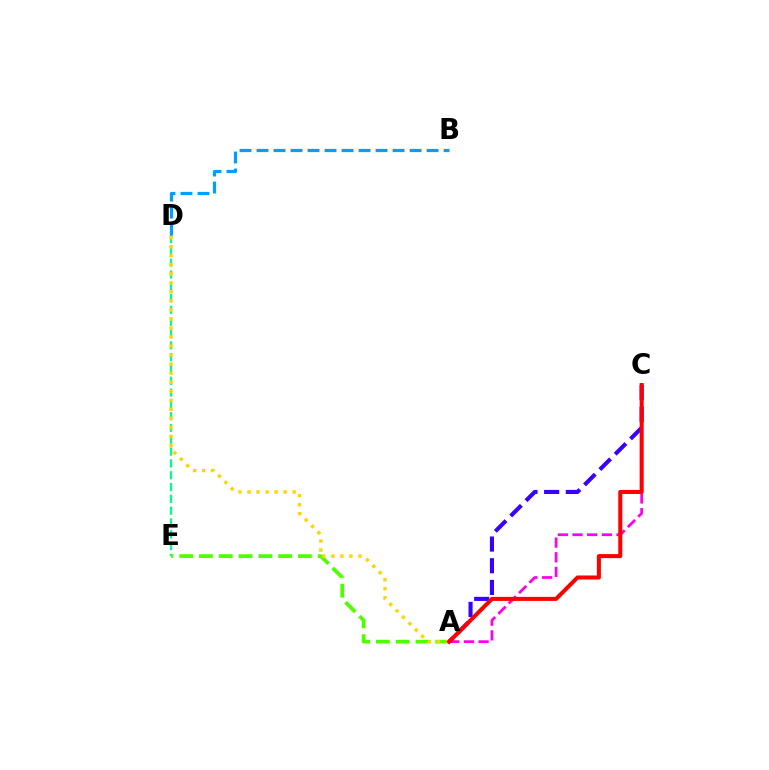{('D', 'E'): [{'color': '#00ff86', 'line_style': 'dashed', 'thickness': 1.6}], ('A', 'E'): [{'color': '#4fff00', 'line_style': 'dashed', 'thickness': 2.69}], ('A', 'C'): [{'color': '#ff00ed', 'line_style': 'dashed', 'thickness': 1.99}, {'color': '#3700ff', 'line_style': 'dashed', 'thickness': 2.95}, {'color': '#ff0000', 'line_style': 'solid', 'thickness': 2.91}], ('B', 'D'): [{'color': '#009eff', 'line_style': 'dashed', 'thickness': 2.31}], ('A', 'D'): [{'color': '#ffd500', 'line_style': 'dotted', 'thickness': 2.45}]}